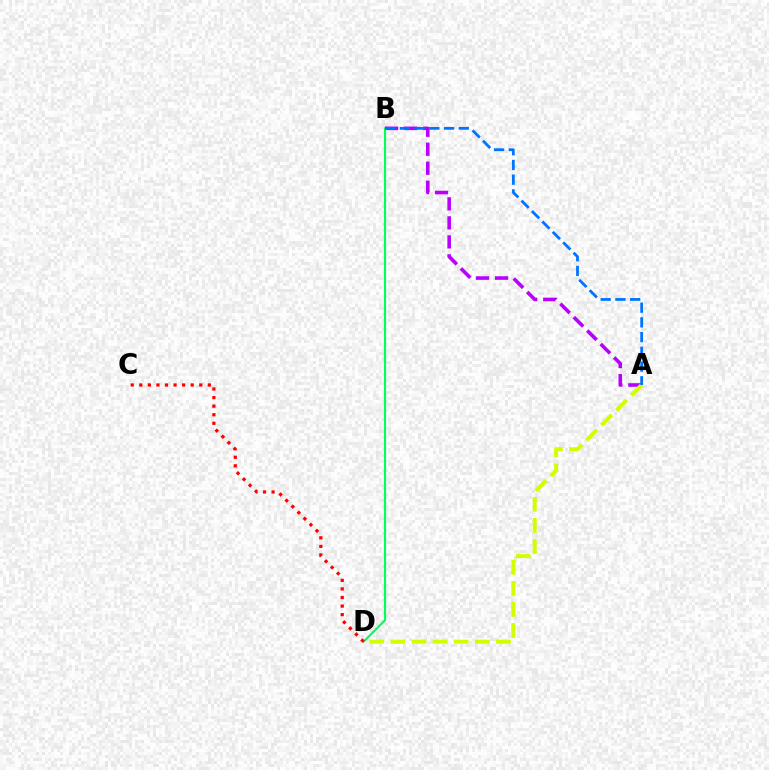{('A', 'B'): [{'color': '#b900ff', 'line_style': 'dashed', 'thickness': 2.58}, {'color': '#0074ff', 'line_style': 'dashed', 'thickness': 2.0}], ('B', 'D'): [{'color': '#00ff5c', 'line_style': 'solid', 'thickness': 1.55}], ('A', 'D'): [{'color': '#d1ff00', 'line_style': 'dashed', 'thickness': 2.87}], ('C', 'D'): [{'color': '#ff0000', 'line_style': 'dotted', 'thickness': 2.33}]}